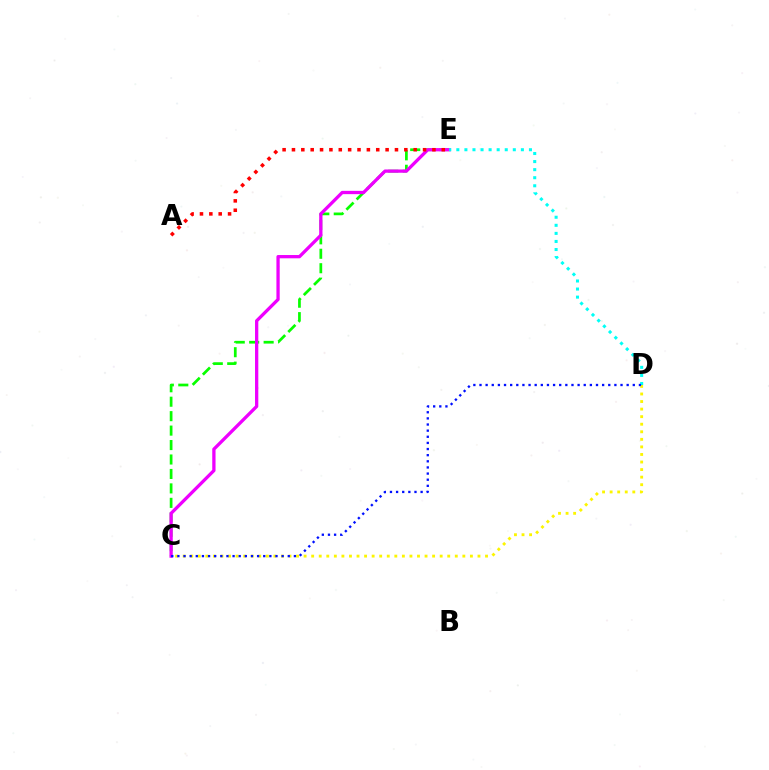{('C', 'E'): [{'color': '#08ff00', 'line_style': 'dashed', 'thickness': 1.96}, {'color': '#ee00ff', 'line_style': 'solid', 'thickness': 2.37}], ('A', 'E'): [{'color': '#ff0000', 'line_style': 'dotted', 'thickness': 2.54}], ('C', 'D'): [{'color': '#fcf500', 'line_style': 'dotted', 'thickness': 2.05}, {'color': '#0010ff', 'line_style': 'dotted', 'thickness': 1.67}], ('D', 'E'): [{'color': '#00fff6', 'line_style': 'dotted', 'thickness': 2.19}]}